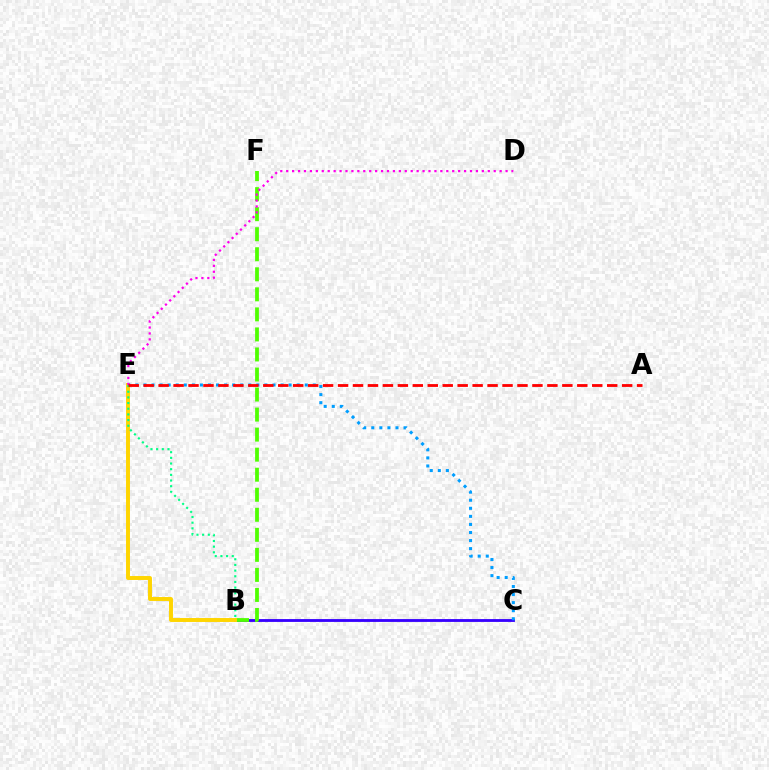{('B', 'C'): [{'color': '#3700ff', 'line_style': 'solid', 'thickness': 2.04}], ('B', 'F'): [{'color': '#4fff00', 'line_style': 'dashed', 'thickness': 2.72}], ('B', 'E'): [{'color': '#ffd500', 'line_style': 'solid', 'thickness': 2.84}, {'color': '#00ff86', 'line_style': 'dotted', 'thickness': 1.54}], ('C', 'E'): [{'color': '#009eff', 'line_style': 'dotted', 'thickness': 2.19}], ('D', 'E'): [{'color': '#ff00ed', 'line_style': 'dotted', 'thickness': 1.61}], ('A', 'E'): [{'color': '#ff0000', 'line_style': 'dashed', 'thickness': 2.03}]}